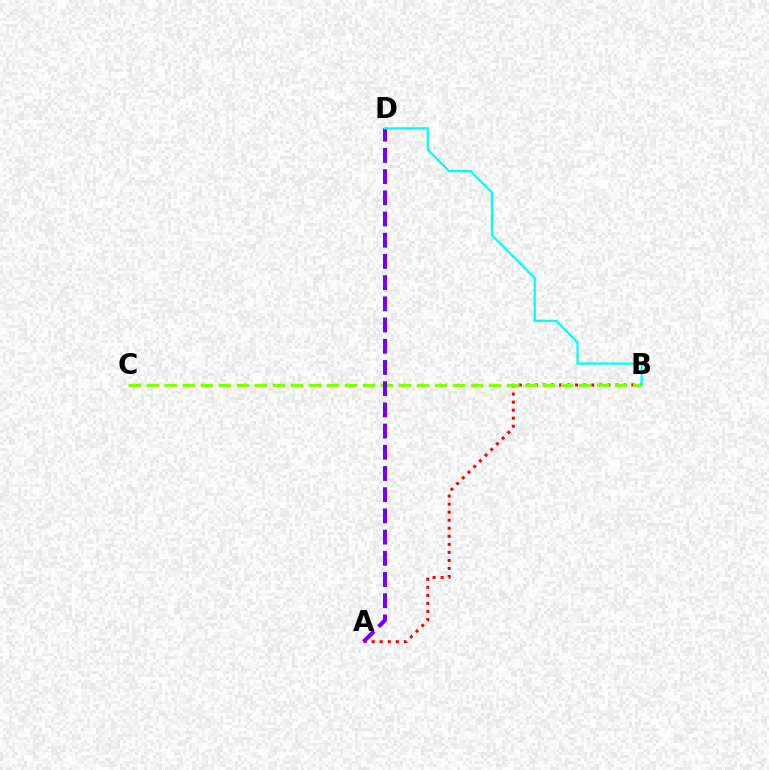{('A', 'B'): [{'color': '#ff0000', 'line_style': 'dotted', 'thickness': 2.18}], ('B', 'C'): [{'color': '#84ff00', 'line_style': 'dashed', 'thickness': 2.45}], ('A', 'D'): [{'color': '#7200ff', 'line_style': 'dashed', 'thickness': 2.88}], ('B', 'D'): [{'color': '#00fff6', 'line_style': 'solid', 'thickness': 1.6}]}